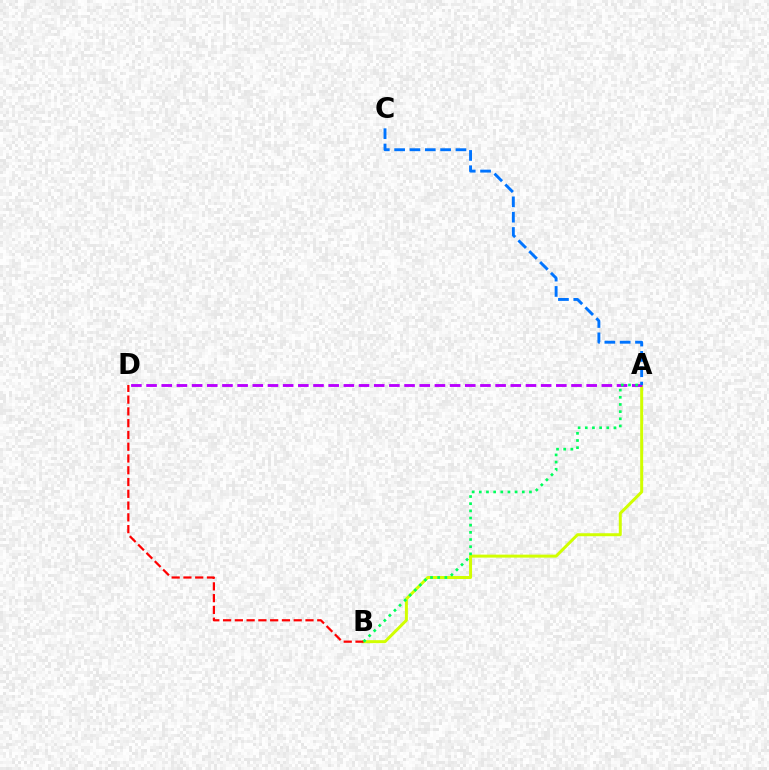{('A', 'B'): [{'color': '#d1ff00', 'line_style': 'solid', 'thickness': 2.14}, {'color': '#00ff5c', 'line_style': 'dotted', 'thickness': 1.95}], ('B', 'D'): [{'color': '#ff0000', 'line_style': 'dashed', 'thickness': 1.6}], ('A', 'D'): [{'color': '#b900ff', 'line_style': 'dashed', 'thickness': 2.06}], ('A', 'C'): [{'color': '#0074ff', 'line_style': 'dashed', 'thickness': 2.08}]}